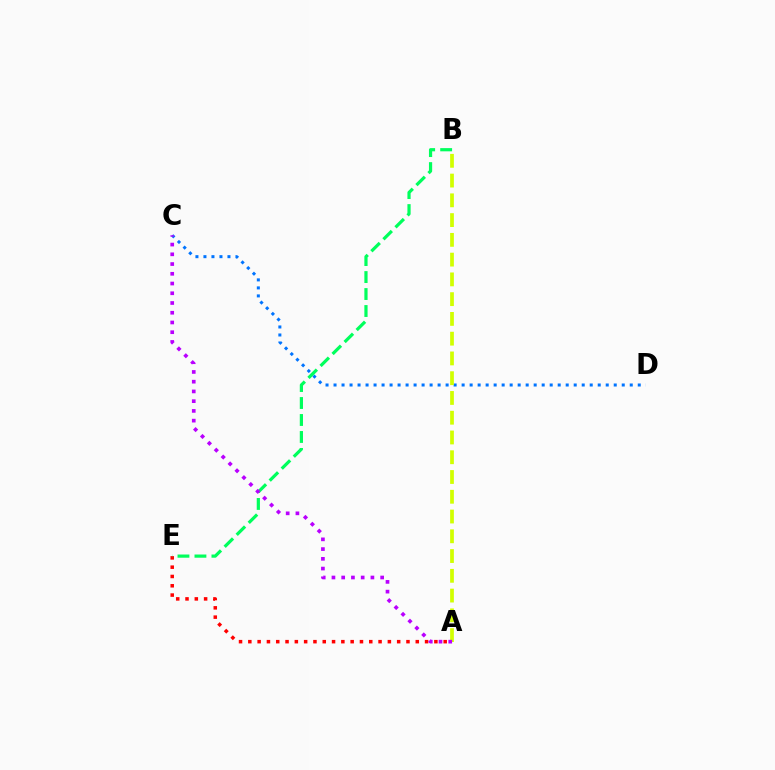{('A', 'E'): [{'color': '#ff0000', 'line_style': 'dotted', 'thickness': 2.53}], ('C', 'D'): [{'color': '#0074ff', 'line_style': 'dotted', 'thickness': 2.18}], ('A', 'B'): [{'color': '#d1ff00', 'line_style': 'dashed', 'thickness': 2.68}], ('B', 'E'): [{'color': '#00ff5c', 'line_style': 'dashed', 'thickness': 2.31}], ('A', 'C'): [{'color': '#b900ff', 'line_style': 'dotted', 'thickness': 2.65}]}